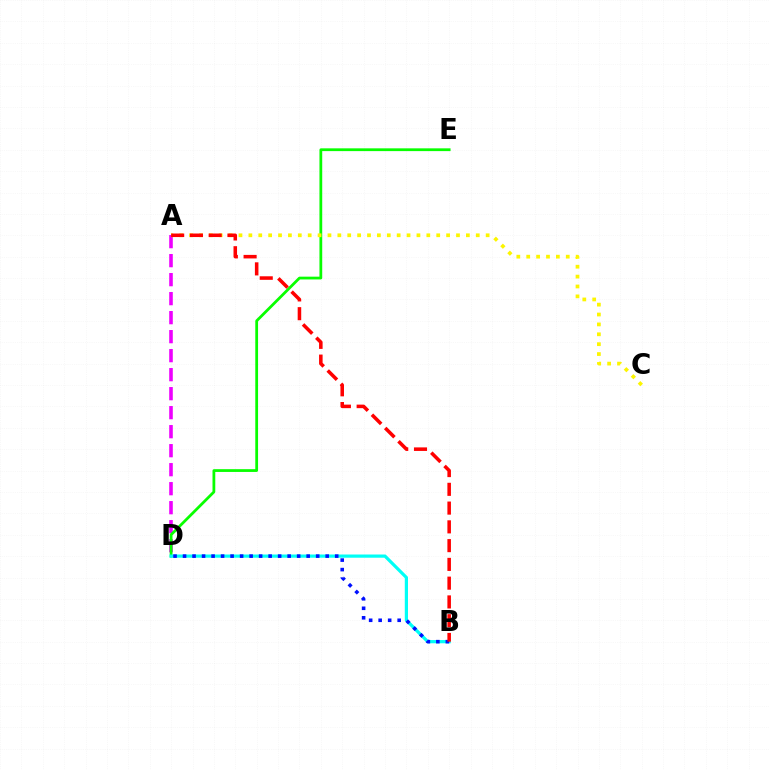{('A', 'D'): [{'color': '#ee00ff', 'line_style': 'dashed', 'thickness': 2.58}], ('D', 'E'): [{'color': '#08ff00', 'line_style': 'solid', 'thickness': 2.0}], ('A', 'C'): [{'color': '#fcf500', 'line_style': 'dotted', 'thickness': 2.69}], ('B', 'D'): [{'color': '#00fff6', 'line_style': 'solid', 'thickness': 2.31}, {'color': '#0010ff', 'line_style': 'dotted', 'thickness': 2.58}], ('A', 'B'): [{'color': '#ff0000', 'line_style': 'dashed', 'thickness': 2.55}]}